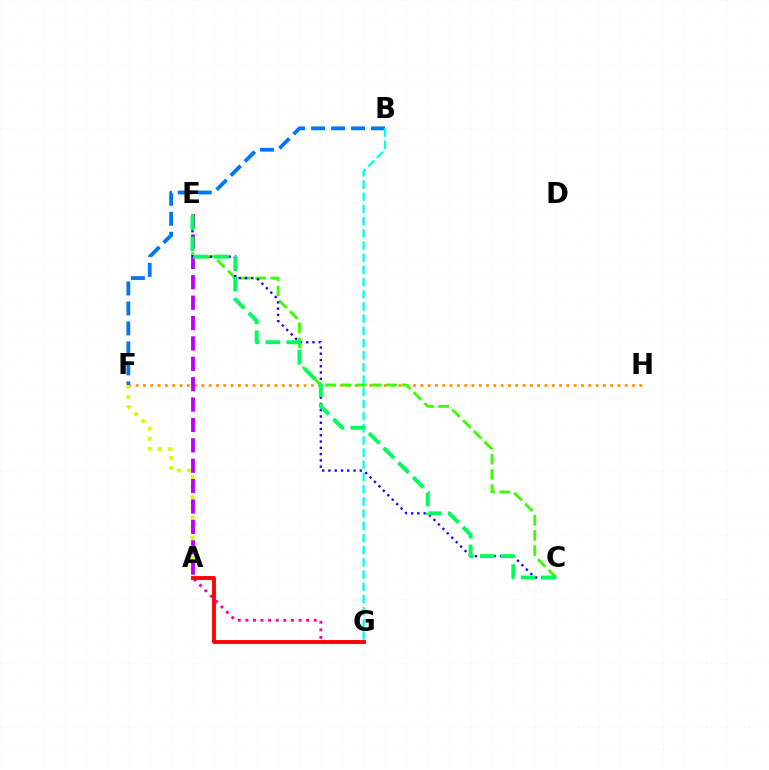{('F', 'H'): [{'color': '#ff9400', 'line_style': 'dotted', 'thickness': 1.98}], ('A', 'G'): [{'color': '#ff00ac', 'line_style': 'dotted', 'thickness': 2.06}, {'color': '#ff0000', 'line_style': 'solid', 'thickness': 2.77}], ('B', 'F'): [{'color': '#0074ff', 'line_style': 'dashed', 'thickness': 2.71}], ('A', 'F'): [{'color': '#d1ff00', 'line_style': 'dotted', 'thickness': 2.75}], ('A', 'E'): [{'color': '#b900ff', 'line_style': 'dashed', 'thickness': 2.77}], ('C', 'E'): [{'color': '#3dff00', 'line_style': 'dashed', 'thickness': 2.07}, {'color': '#2500ff', 'line_style': 'dotted', 'thickness': 1.7}, {'color': '#00ff5c', 'line_style': 'dashed', 'thickness': 2.82}], ('B', 'G'): [{'color': '#00fff6', 'line_style': 'dashed', 'thickness': 1.66}]}